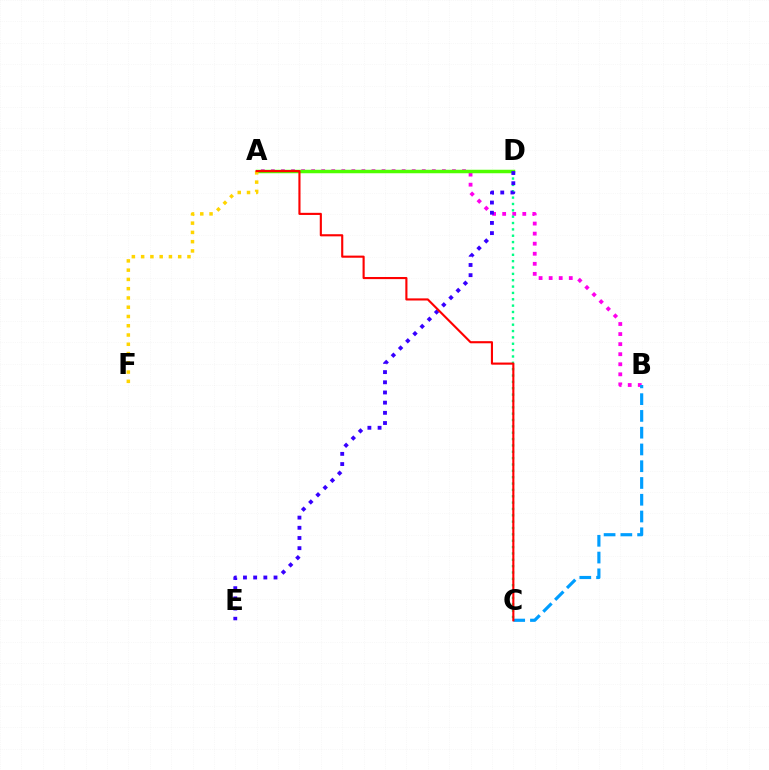{('A', 'B'): [{'color': '#ff00ed', 'line_style': 'dotted', 'thickness': 2.73}], ('C', 'D'): [{'color': '#00ff86', 'line_style': 'dotted', 'thickness': 1.73}], ('B', 'C'): [{'color': '#009eff', 'line_style': 'dashed', 'thickness': 2.28}], ('A', 'D'): [{'color': '#4fff00', 'line_style': 'solid', 'thickness': 2.51}], ('A', 'F'): [{'color': '#ffd500', 'line_style': 'dotted', 'thickness': 2.52}], ('D', 'E'): [{'color': '#3700ff', 'line_style': 'dotted', 'thickness': 2.77}], ('A', 'C'): [{'color': '#ff0000', 'line_style': 'solid', 'thickness': 1.53}]}